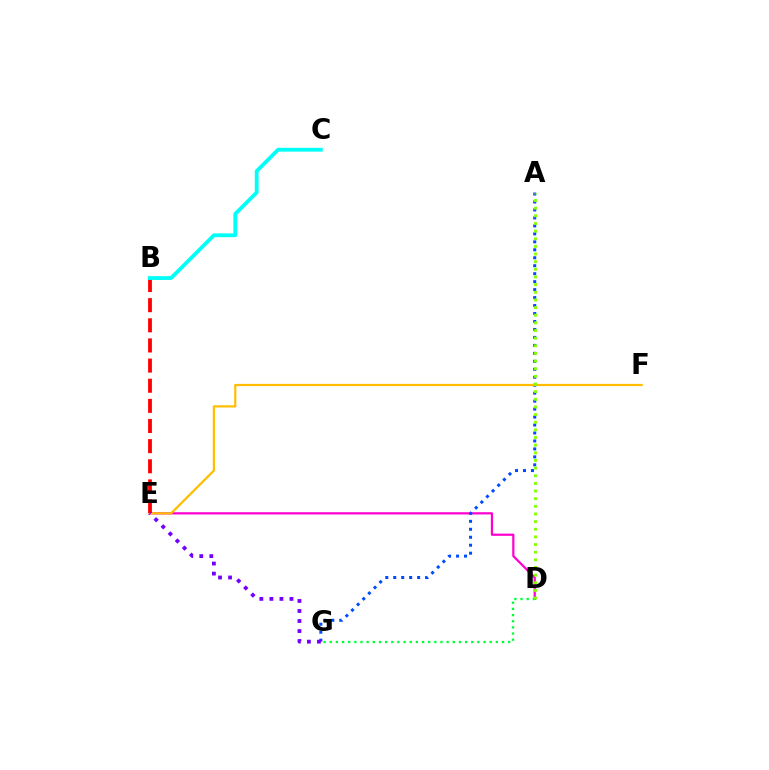{('D', 'E'): [{'color': '#ff00cf', 'line_style': 'solid', 'thickness': 1.6}], ('A', 'G'): [{'color': '#004bff', 'line_style': 'dotted', 'thickness': 2.16}], ('E', 'F'): [{'color': '#ffbd00', 'line_style': 'solid', 'thickness': 1.59}], ('B', 'E'): [{'color': '#ff0000', 'line_style': 'dashed', 'thickness': 2.74}], ('D', 'G'): [{'color': '#00ff39', 'line_style': 'dotted', 'thickness': 1.67}], ('E', 'G'): [{'color': '#7200ff', 'line_style': 'dotted', 'thickness': 2.73}], ('B', 'C'): [{'color': '#00fff6', 'line_style': 'solid', 'thickness': 2.74}], ('A', 'D'): [{'color': '#84ff00', 'line_style': 'dotted', 'thickness': 2.08}]}